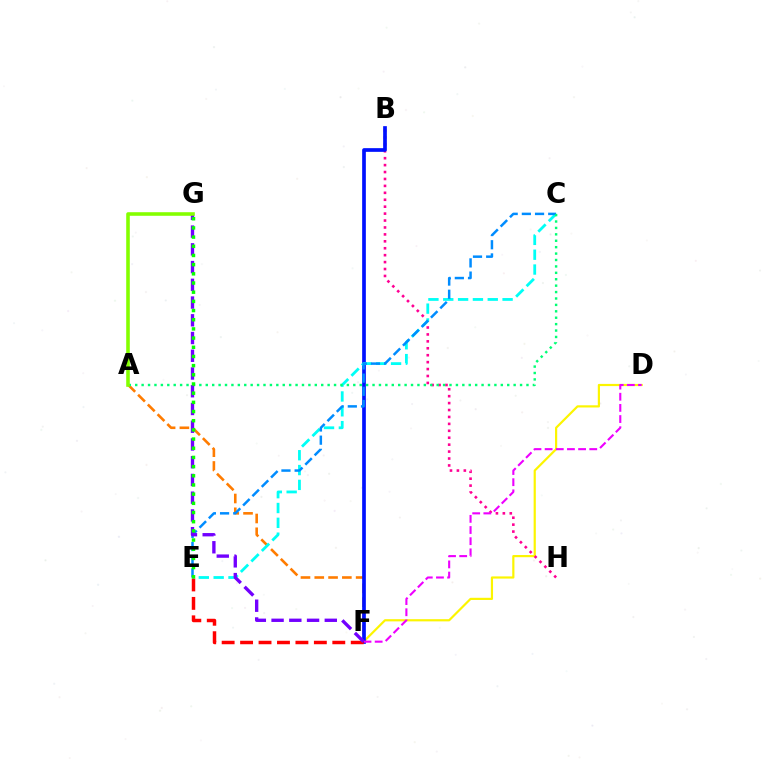{('D', 'F'): [{'color': '#fcf500', 'line_style': 'solid', 'thickness': 1.57}, {'color': '#ee00ff', 'line_style': 'dashed', 'thickness': 1.52}], ('A', 'F'): [{'color': '#ff7c00', 'line_style': 'dashed', 'thickness': 1.87}], ('B', 'H'): [{'color': '#ff0094', 'line_style': 'dotted', 'thickness': 1.88}], ('B', 'F'): [{'color': '#0010ff', 'line_style': 'solid', 'thickness': 2.66}], ('C', 'E'): [{'color': '#00fff6', 'line_style': 'dashed', 'thickness': 2.02}, {'color': '#008cff', 'line_style': 'dashed', 'thickness': 1.79}], ('E', 'F'): [{'color': '#ff0000', 'line_style': 'dashed', 'thickness': 2.51}], ('A', 'C'): [{'color': '#00ff74', 'line_style': 'dotted', 'thickness': 1.74}], ('F', 'G'): [{'color': '#7200ff', 'line_style': 'dashed', 'thickness': 2.41}], ('E', 'G'): [{'color': '#08ff00', 'line_style': 'dotted', 'thickness': 2.49}], ('A', 'G'): [{'color': '#84ff00', 'line_style': 'solid', 'thickness': 2.57}]}